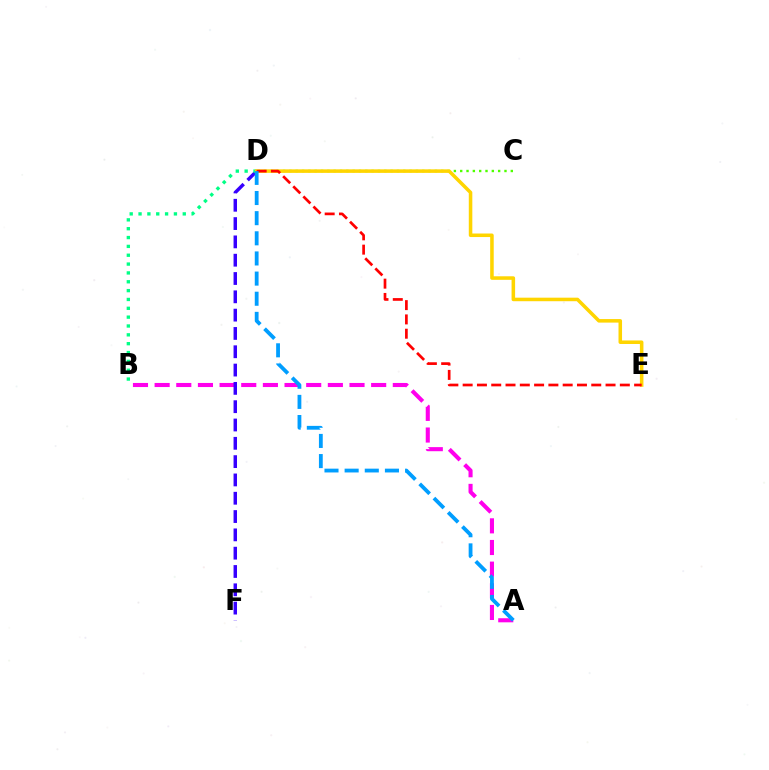{('A', 'B'): [{'color': '#ff00ed', 'line_style': 'dashed', 'thickness': 2.94}], ('D', 'F'): [{'color': '#3700ff', 'line_style': 'dashed', 'thickness': 2.49}], ('B', 'D'): [{'color': '#00ff86', 'line_style': 'dotted', 'thickness': 2.4}], ('C', 'D'): [{'color': '#4fff00', 'line_style': 'dotted', 'thickness': 1.72}], ('D', 'E'): [{'color': '#ffd500', 'line_style': 'solid', 'thickness': 2.55}, {'color': '#ff0000', 'line_style': 'dashed', 'thickness': 1.94}], ('A', 'D'): [{'color': '#009eff', 'line_style': 'dashed', 'thickness': 2.74}]}